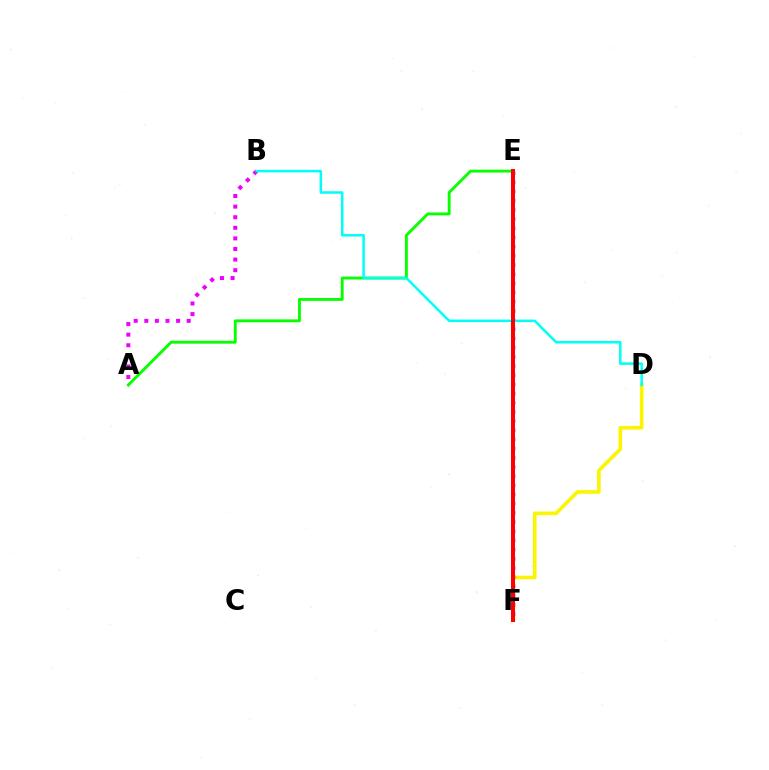{('D', 'F'): [{'color': '#fcf500', 'line_style': 'solid', 'thickness': 2.62}], ('A', 'B'): [{'color': '#ee00ff', 'line_style': 'dotted', 'thickness': 2.88}], ('A', 'E'): [{'color': '#08ff00', 'line_style': 'solid', 'thickness': 2.08}], ('E', 'F'): [{'color': '#0010ff', 'line_style': 'dotted', 'thickness': 2.49}, {'color': '#ff0000', 'line_style': 'solid', 'thickness': 2.88}], ('B', 'D'): [{'color': '#00fff6', 'line_style': 'solid', 'thickness': 1.81}]}